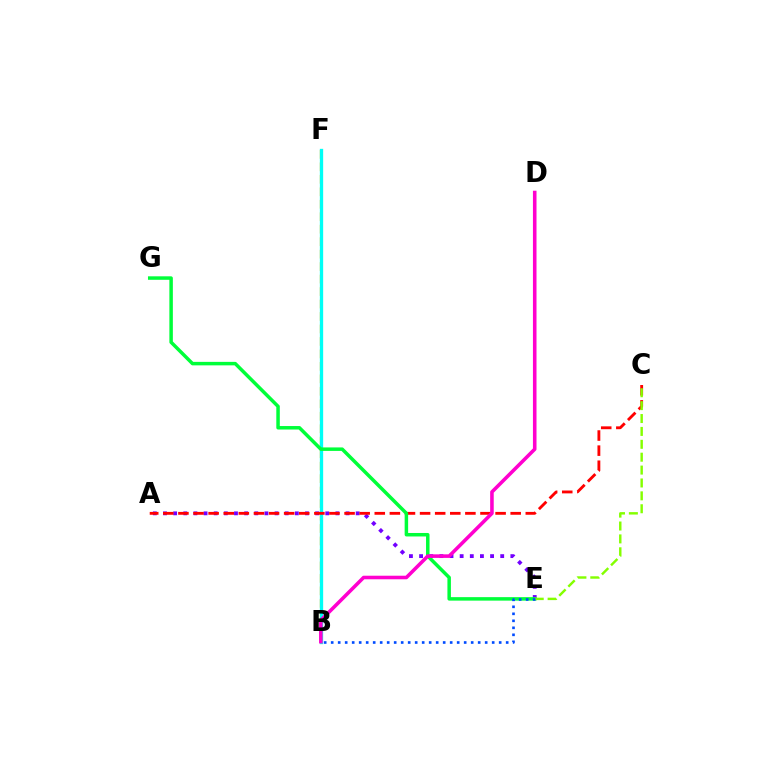{('B', 'F'): [{'color': '#ffbd00', 'line_style': 'dashed', 'thickness': 1.69}, {'color': '#00fff6', 'line_style': 'solid', 'thickness': 2.38}], ('A', 'E'): [{'color': '#7200ff', 'line_style': 'dotted', 'thickness': 2.76}], ('A', 'C'): [{'color': '#ff0000', 'line_style': 'dashed', 'thickness': 2.05}], ('E', 'G'): [{'color': '#00ff39', 'line_style': 'solid', 'thickness': 2.51}], ('C', 'E'): [{'color': '#84ff00', 'line_style': 'dashed', 'thickness': 1.75}], ('B', 'D'): [{'color': '#ff00cf', 'line_style': 'solid', 'thickness': 2.57}], ('B', 'E'): [{'color': '#004bff', 'line_style': 'dotted', 'thickness': 1.9}]}